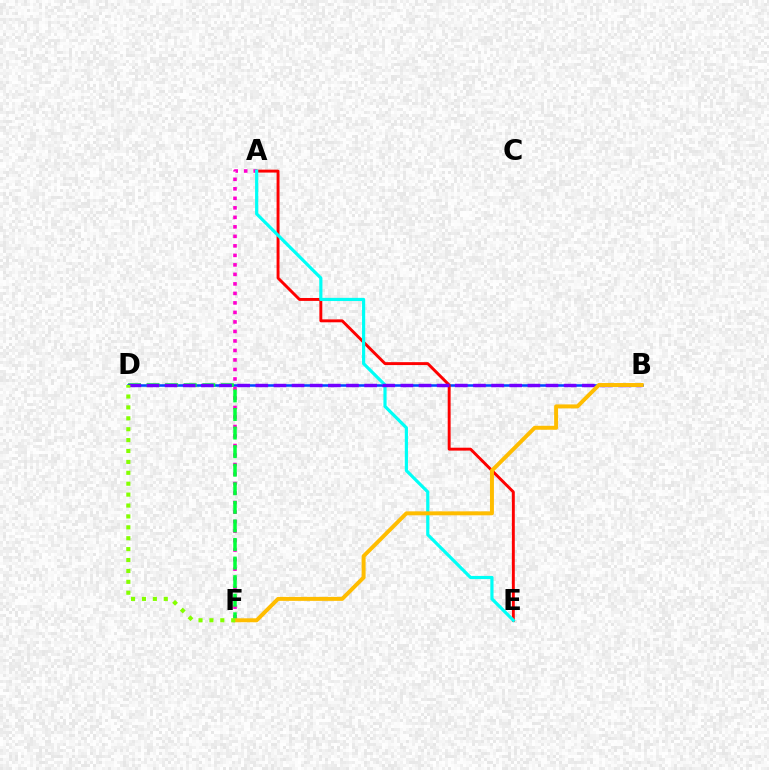{('B', 'D'): [{'color': '#004bff', 'line_style': 'solid', 'thickness': 1.84}, {'color': '#7200ff', 'line_style': 'dashed', 'thickness': 2.46}], ('A', 'E'): [{'color': '#ff0000', 'line_style': 'solid', 'thickness': 2.1}, {'color': '#00fff6', 'line_style': 'solid', 'thickness': 2.28}], ('A', 'F'): [{'color': '#ff00cf', 'line_style': 'dotted', 'thickness': 2.58}], ('D', 'F'): [{'color': '#00ff39', 'line_style': 'dashed', 'thickness': 2.52}, {'color': '#84ff00', 'line_style': 'dotted', 'thickness': 2.96}], ('B', 'F'): [{'color': '#ffbd00', 'line_style': 'solid', 'thickness': 2.85}]}